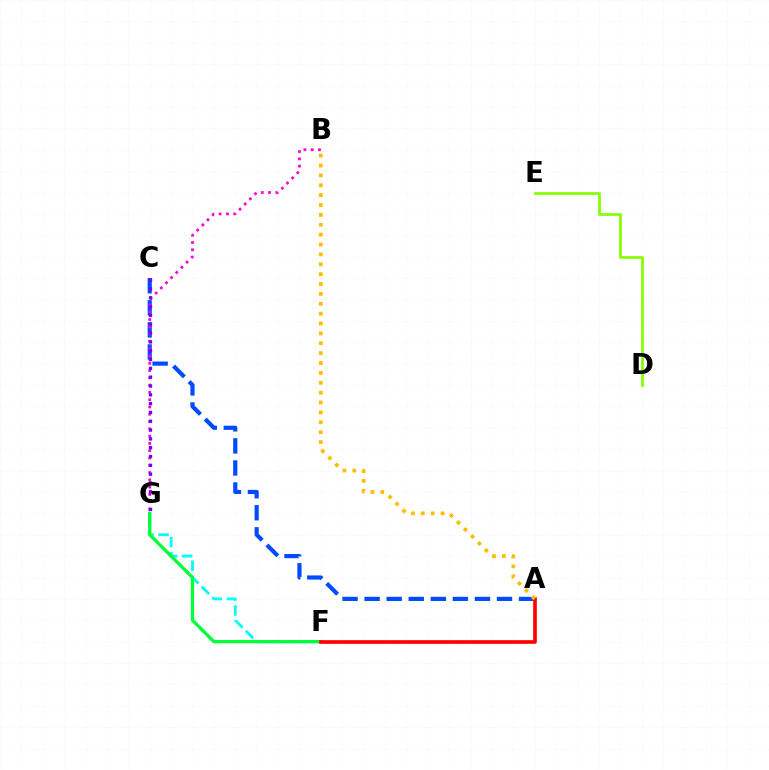{('A', 'C'): [{'color': '#004bff', 'line_style': 'dashed', 'thickness': 3.0}], ('B', 'G'): [{'color': '#ff00cf', 'line_style': 'dotted', 'thickness': 1.98}], ('D', 'E'): [{'color': '#84ff00', 'line_style': 'solid', 'thickness': 1.95}], ('F', 'G'): [{'color': '#00fff6', 'line_style': 'dashed', 'thickness': 2.04}, {'color': '#00ff39', 'line_style': 'solid', 'thickness': 2.36}], ('C', 'G'): [{'color': '#7200ff', 'line_style': 'dotted', 'thickness': 2.4}], ('A', 'F'): [{'color': '#ff0000', 'line_style': 'solid', 'thickness': 2.63}], ('A', 'B'): [{'color': '#ffbd00', 'line_style': 'dotted', 'thickness': 2.68}]}